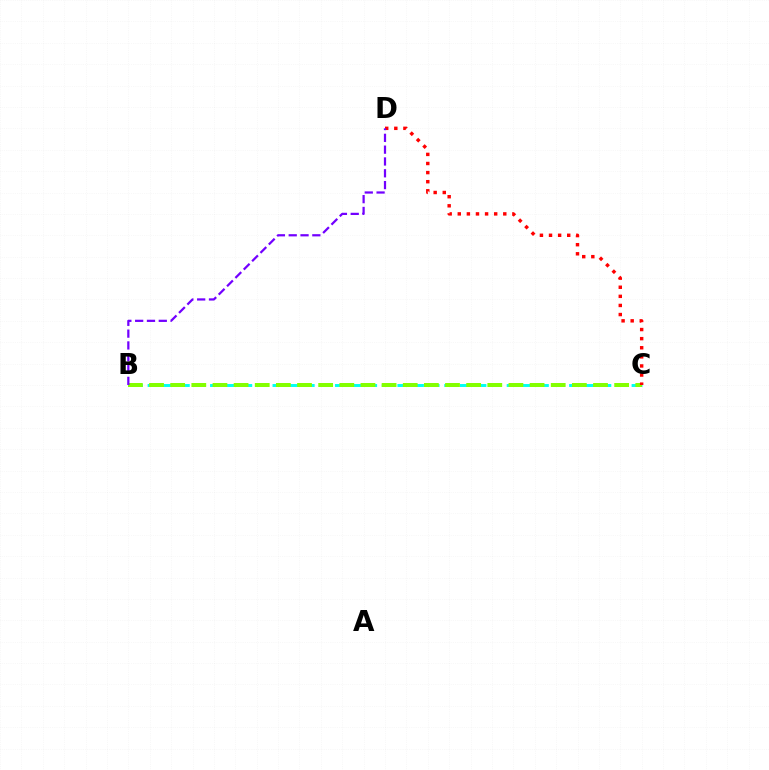{('B', 'C'): [{'color': '#00fff6', 'line_style': 'dashed', 'thickness': 2.12}, {'color': '#84ff00', 'line_style': 'dashed', 'thickness': 2.87}], ('C', 'D'): [{'color': '#ff0000', 'line_style': 'dotted', 'thickness': 2.47}], ('B', 'D'): [{'color': '#7200ff', 'line_style': 'dashed', 'thickness': 1.6}]}